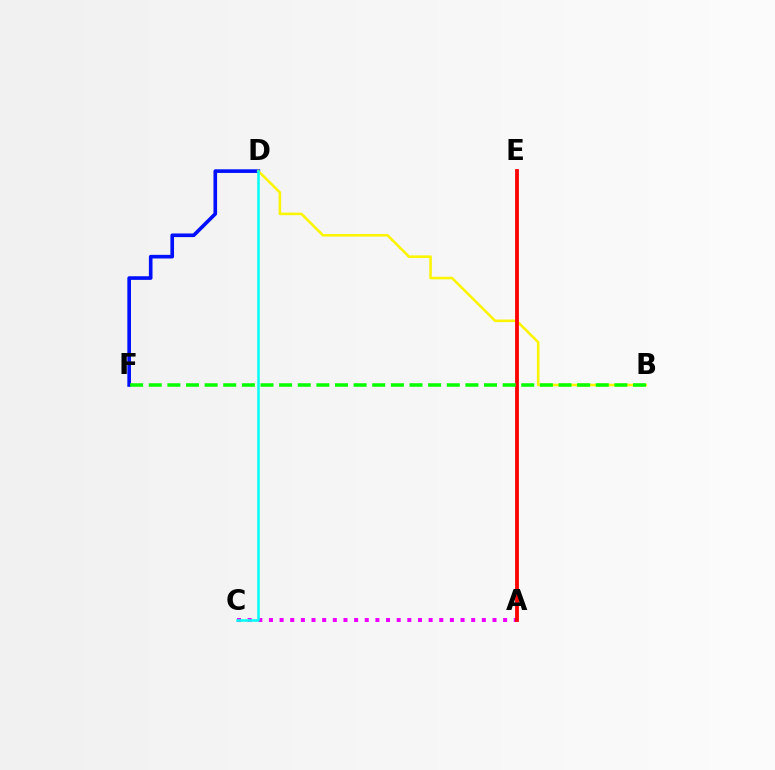{('A', 'C'): [{'color': '#ee00ff', 'line_style': 'dotted', 'thickness': 2.89}], ('D', 'F'): [{'color': '#0010ff', 'line_style': 'solid', 'thickness': 2.62}], ('B', 'D'): [{'color': '#fcf500', 'line_style': 'solid', 'thickness': 1.85}], ('A', 'E'): [{'color': '#ff0000', 'line_style': 'solid', 'thickness': 2.74}], ('B', 'F'): [{'color': '#08ff00', 'line_style': 'dashed', 'thickness': 2.53}], ('C', 'D'): [{'color': '#00fff6', 'line_style': 'solid', 'thickness': 1.81}]}